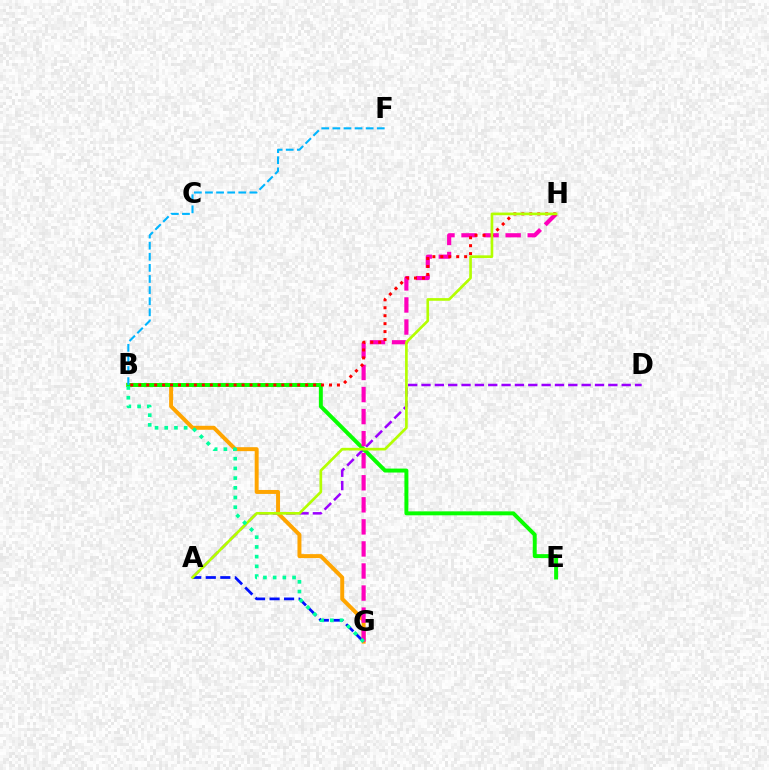{('A', 'D'): [{'color': '#9b00ff', 'line_style': 'dashed', 'thickness': 1.81}], ('B', 'G'): [{'color': '#ffa500', 'line_style': 'solid', 'thickness': 2.85}, {'color': '#00ff9d', 'line_style': 'dotted', 'thickness': 2.64}], ('B', 'E'): [{'color': '#08ff00', 'line_style': 'solid', 'thickness': 2.84}], ('A', 'G'): [{'color': '#0010ff', 'line_style': 'dashed', 'thickness': 1.97}], ('G', 'H'): [{'color': '#ff00bd', 'line_style': 'dashed', 'thickness': 3.0}], ('B', 'H'): [{'color': '#ff0000', 'line_style': 'dotted', 'thickness': 2.16}], ('A', 'H'): [{'color': '#b3ff00', 'line_style': 'solid', 'thickness': 1.92}], ('B', 'F'): [{'color': '#00b5ff', 'line_style': 'dashed', 'thickness': 1.51}]}